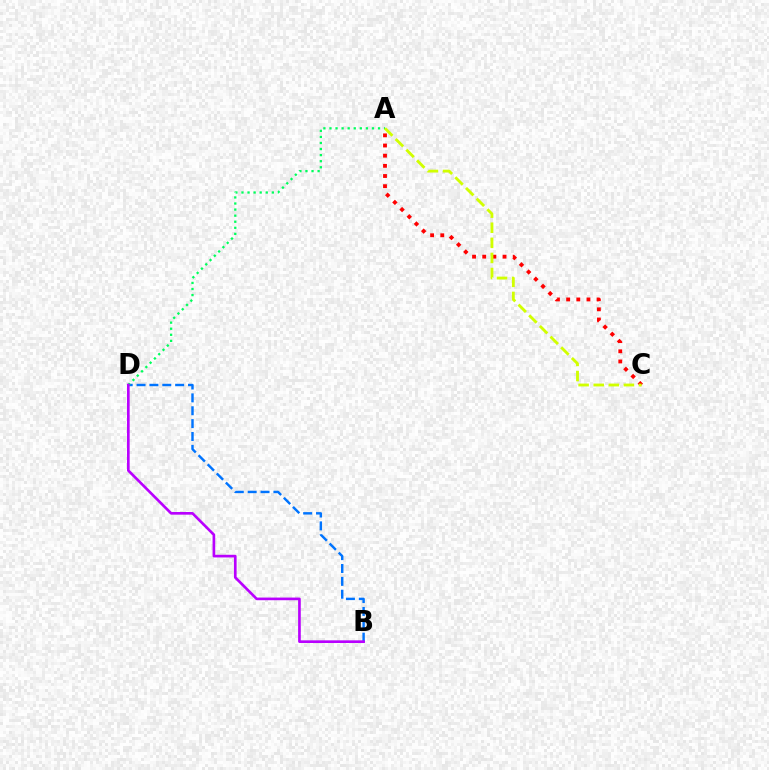{('B', 'D'): [{'color': '#0074ff', 'line_style': 'dashed', 'thickness': 1.75}, {'color': '#b900ff', 'line_style': 'solid', 'thickness': 1.91}], ('A', 'C'): [{'color': '#ff0000', 'line_style': 'dotted', 'thickness': 2.76}, {'color': '#d1ff00', 'line_style': 'dashed', 'thickness': 2.05}], ('A', 'D'): [{'color': '#00ff5c', 'line_style': 'dotted', 'thickness': 1.65}]}